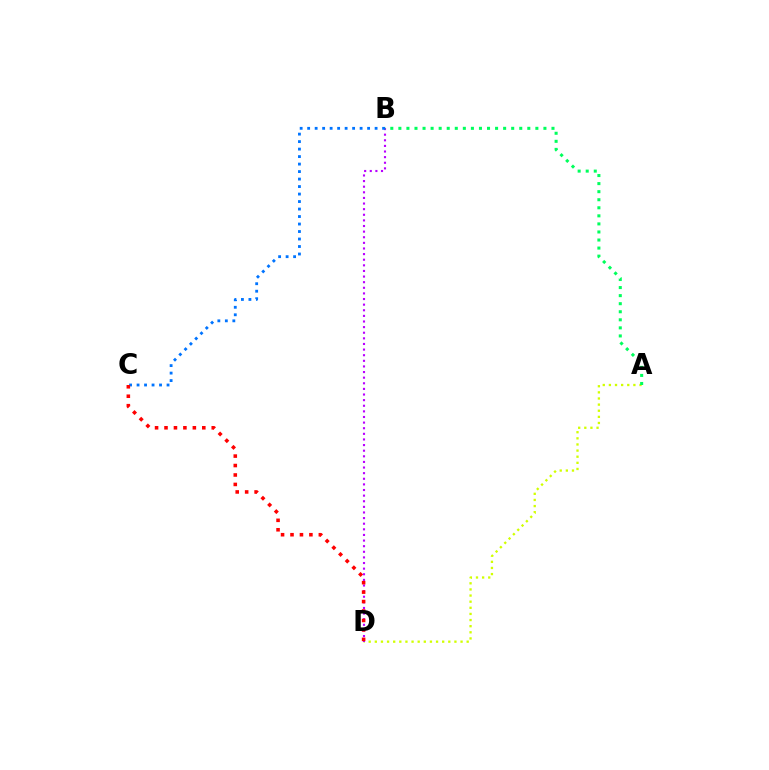{('A', 'D'): [{'color': '#d1ff00', 'line_style': 'dotted', 'thickness': 1.66}], ('B', 'D'): [{'color': '#b900ff', 'line_style': 'dotted', 'thickness': 1.53}], ('B', 'C'): [{'color': '#0074ff', 'line_style': 'dotted', 'thickness': 2.04}], ('C', 'D'): [{'color': '#ff0000', 'line_style': 'dotted', 'thickness': 2.57}], ('A', 'B'): [{'color': '#00ff5c', 'line_style': 'dotted', 'thickness': 2.19}]}